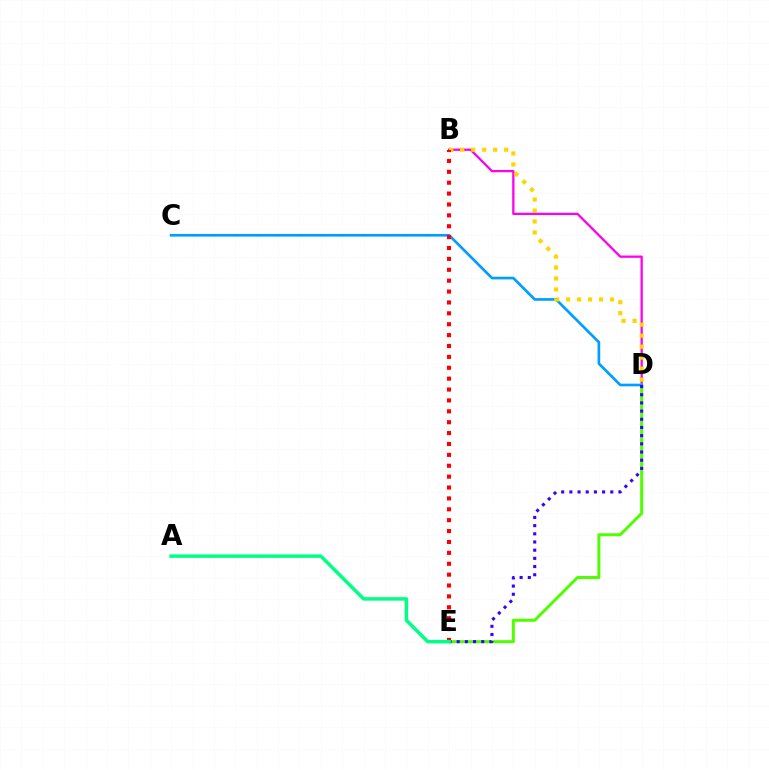{('B', 'D'): [{'color': '#ff00ed', 'line_style': 'solid', 'thickness': 1.64}, {'color': '#ffd500', 'line_style': 'dotted', 'thickness': 2.98}], ('D', 'E'): [{'color': '#4fff00', 'line_style': 'solid', 'thickness': 2.16}, {'color': '#3700ff', 'line_style': 'dotted', 'thickness': 2.22}], ('C', 'D'): [{'color': '#009eff', 'line_style': 'solid', 'thickness': 1.93}], ('B', 'E'): [{'color': '#ff0000', 'line_style': 'dotted', 'thickness': 2.96}], ('A', 'E'): [{'color': '#00ff86', 'line_style': 'solid', 'thickness': 2.51}]}